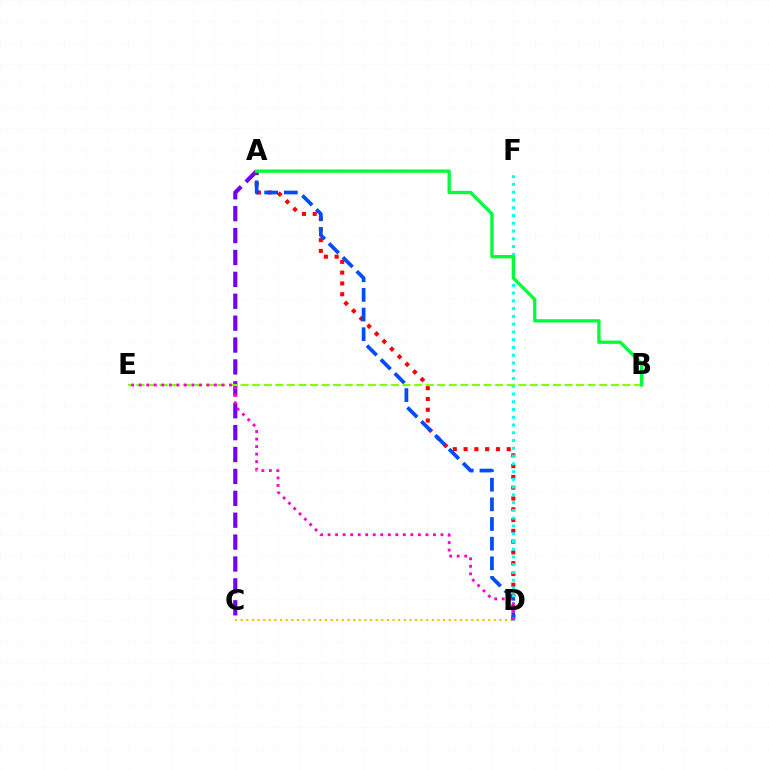{('C', 'D'): [{'color': '#ffbd00', 'line_style': 'dotted', 'thickness': 1.53}], ('A', 'C'): [{'color': '#7200ff', 'line_style': 'dashed', 'thickness': 2.97}], ('A', 'D'): [{'color': '#ff0000', 'line_style': 'dotted', 'thickness': 2.93}, {'color': '#004bff', 'line_style': 'dashed', 'thickness': 2.67}], ('D', 'F'): [{'color': '#00fff6', 'line_style': 'dotted', 'thickness': 2.11}], ('B', 'E'): [{'color': '#84ff00', 'line_style': 'dashed', 'thickness': 1.57}], ('D', 'E'): [{'color': '#ff00cf', 'line_style': 'dotted', 'thickness': 2.04}], ('A', 'B'): [{'color': '#00ff39', 'line_style': 'solid', 'thickness': 2.38}]}